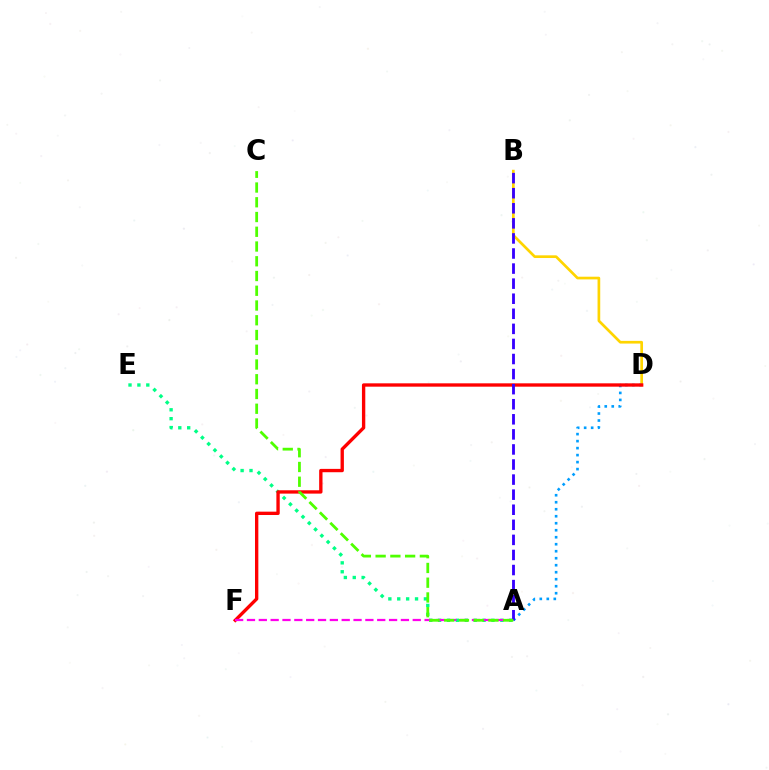{('B', 'D'): [{'color': '#ffd500', 'line_style': 'solid', 'thickness': 1.94}], ('A', 'E'): [{'color': '#00ff86', 'line_style': 'dotted', 'thickness': 2.42}], ('A', 'D'): [{'color': '#009eff', 'line_style': 'dotted', 'thickness': 1.9}], ('D', 'F'): [{'color': '#ff0000', 'line_style': 'solid', 'thickness': 2.41}], ('A', 'F'): [{'color': '#ff00ed', 'line_style': 'dashed', 'thickness': 1.61}], ('A', 'B'): [{'color': '#3700ff', 'line_style': 'dashed', 'thickness': 2.05}], ('A', 'C'): [{'color': '#4fff00', 'line_style': 'dashed', 'thickness': 2.0}]}